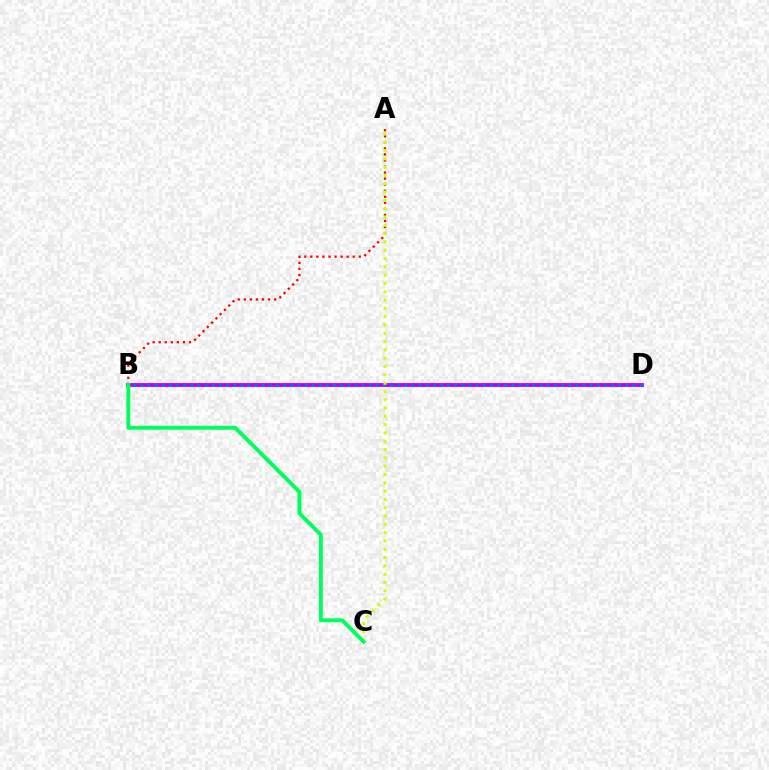{('B', 'D'): [{'color': '#b900ff', 'line_style': 'solid', 'thickness': 2.75}, {'color': '#0074ff', 'line_style': 'dotted', 'thickness': 1.94}], ('A', 'B'): [{'color': '#ff0000', 'line_style': 'dotted', 'thickness': 1.64}], ('A', 'C'): [{'color': '#d1ff00', 'line_style': 'dotted', 'thickness': 2.26}], ('B', 'C'): [{'color': '#00ff5c', 'line_style': 'solid', 'thickness': 2.82}]}